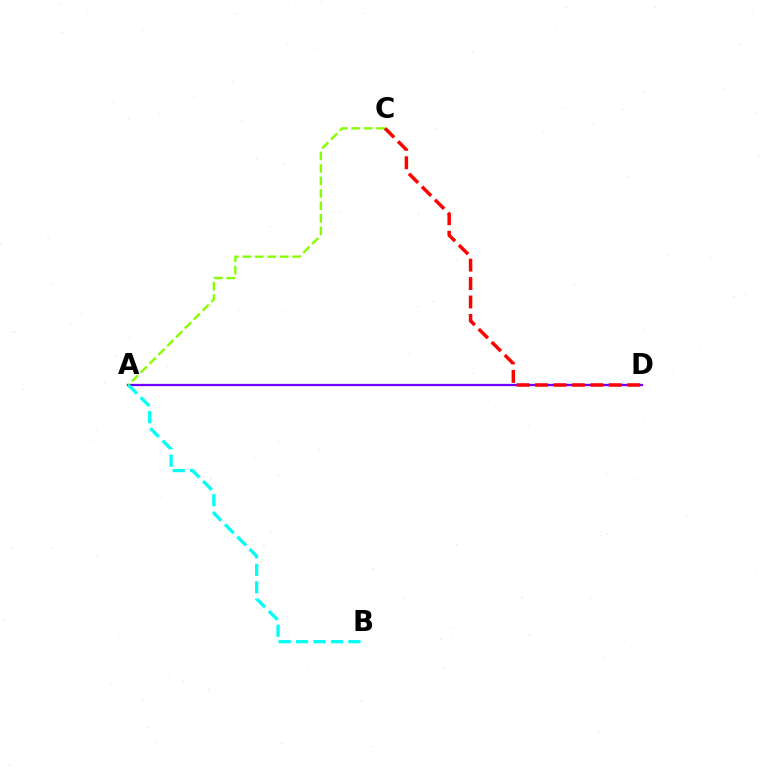{('A', 'D'): [{'color': '#7200ff', 'line_style': 'solid', 'thickness': 1.65}], ('A', 'C'): [{'color': '#84ff00', 'line_style': 'dashed', 'thickness': 1.7}], ('C', 'D'): [{'color': '#ff0000', 'line_style': 'dashed', 'thickness': 2.5}], ('A', 'B'): [{'color': '#00fff6', 'line_style': 'dashed', 'thickness': 2.37}]}